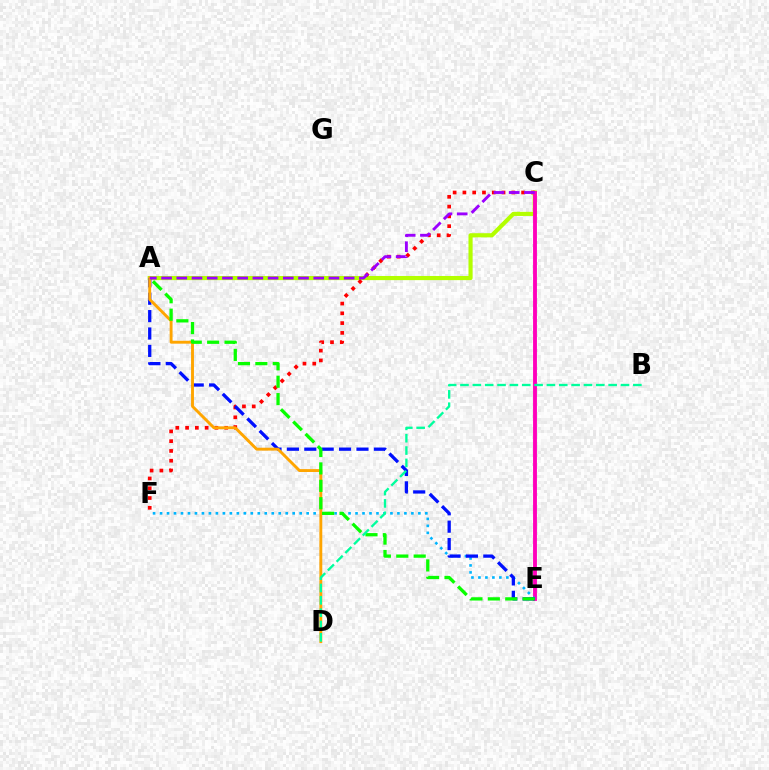{('A', 'C'): [{'color': '#b3ff00', 'line_style': 'solid', 'thickness': 2.98}, {'color': '#9b00ff', 'line_style': 'dashed', 'thickness': 2.07}], ('C', 'F'): [{'color': '#ff0000', 'line_style': 'dotted', 'thickness': 2.66}], ('C', 'E'): [{'color': '#ff00bd', 'line_style': 'solid', 'thickness': 2.78}], ('E', 'F'): [{'color': '#00b5ff', 'line_style': 'dotted', 'thickness': 1.9}], ('A', 'E'): [{'color': '#0010ff', 'line_style': 'dashed', 'thickness': 2.36}, {'color': '#08ff00', 'line_style': 'dashed', 'thickness': 2.36}], ('A', 'D'): [{'color': '#ffa500', 'line_style': 'solid', 'thickness': 2.08}], ('B', 'D'): [{'color': '#00ff9d', 'line_style': 'dashed', 'thickness': 1.68}]}